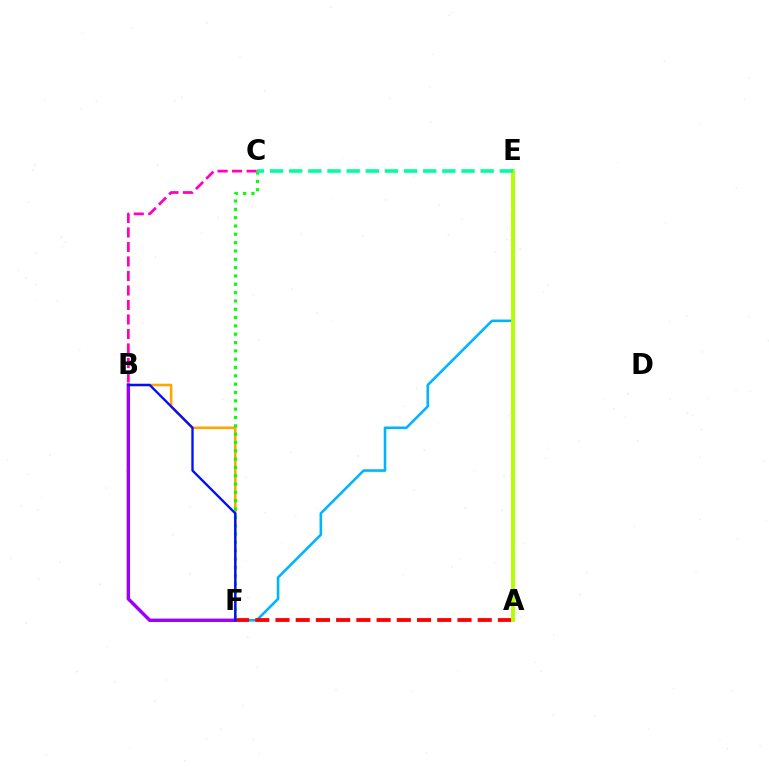{('B', 'F'): [{'color': '#ffa500', 'line_style': 'solid', 'thickness': 1.87}, {'color': '#9b00ff', 'line_style': 'solid', 'thickness': 2.45}, {'color': '#0010ff', 'line_style': 'solid', 'thickness': 1.69}], ('E', 'F'): [{'color': '#00b5ff', 'line_style': 'solid', 'thickness': 1.86}], ('B', 'C'): [{'color': '#ff00bd', 'line_style': 'dashed', 'thickness': 1.97}], ('A', 'F'): [{'color': '#ff0000', 'line_style': 'dashed', 'thickness': 2.75}], ('A', 'E'): [{'color': '#b3ff00', 'line_style': 'solid', 'thickness': 2.81}], ('C', 'F'): [{'color': '#08ff00', 'line_style': 'dotted', 'thickness': 2.26}], ('C', 'E'): [{'color': '#00ff9d', 'line_style': 'dashed', 'thickness': 2.6}]}